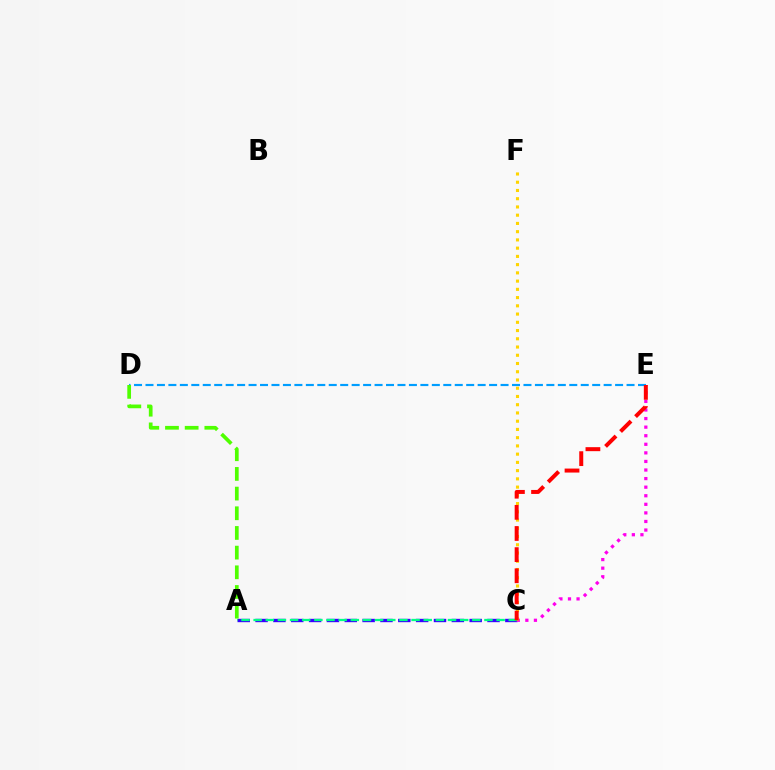{('A', 'C'): [{'color': '#3700ff', 'line_style': 'dashed', 'thickness': 2.42}, {'color': '#00ff86', 'line_style': 'dashed', 'thickness': 1.65}], ('C', 'E'): [{'color': '#ff00ed', 'line_style': 'dotted', 'thickness': 2.33}, {'color': '#ff0000', 'line_style': 'dashed', 'thickness': 2.87}], ('D', 'E'): [{'color': '#009eff', 'line_style': 'dashed', 'thickness': 1.56}], ('A', 'D'): [{'color': '#4fff00', 'line_style': 'dashed', 'thickness': 2.67}], ('C', 'F'): [{'color': '#ffd500', 'line_style': 'dotted', 'thickness': 2.24}]}